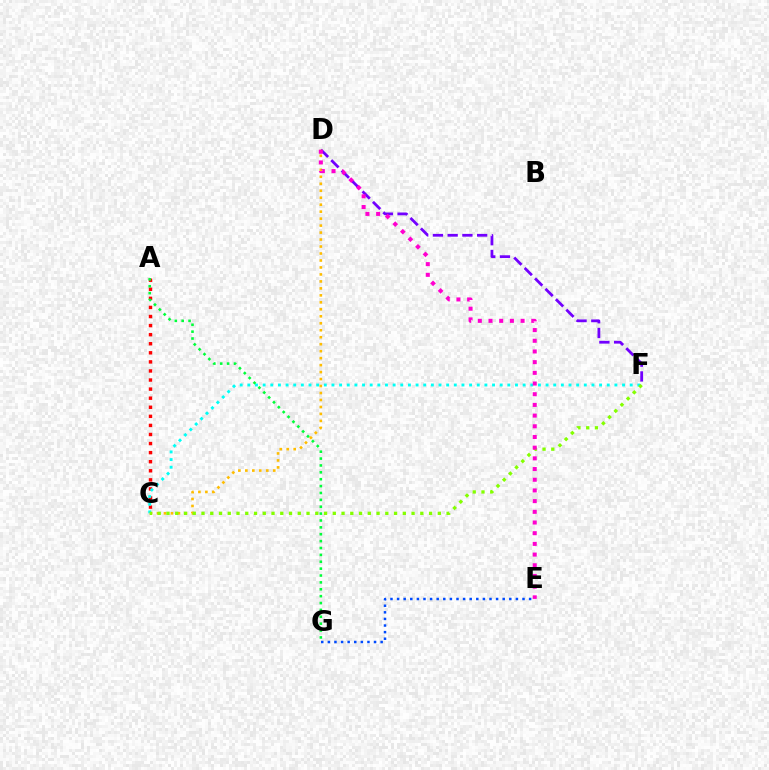{('A', 'C'): [{'color': '#ff0000', 'line_style': 'dotted', 'thickness': 2.47}], ('D', 'F'): [{'color': '#7200ff', 'line_style': 'dashed', 'thickness': 2.0}], ('C', 'F'): [{'color': '#00fff6', 'line_style': 'dotted', 'thickness': 2.08}, {'color': '#84ff00', 'line_style': 'dotted', 'thickness': 2.38}], ('C', 'D'): [{'color': '#ffbd00', 'line_style': 'dotted', 'thickness': 1.9}], ('D', 'E'): [{'color': '#ff00cf', 'line_style': 'dotted', 'thickness': 2.9}], ('A', 'G'): [{'color': '#00ff39', 'line_style': 'dotted', 'thickness': 1.87}], ('E', 'G'): [{'color': '#004bff', 'line_style': 'dotted', 'thickness': 1.79}]}